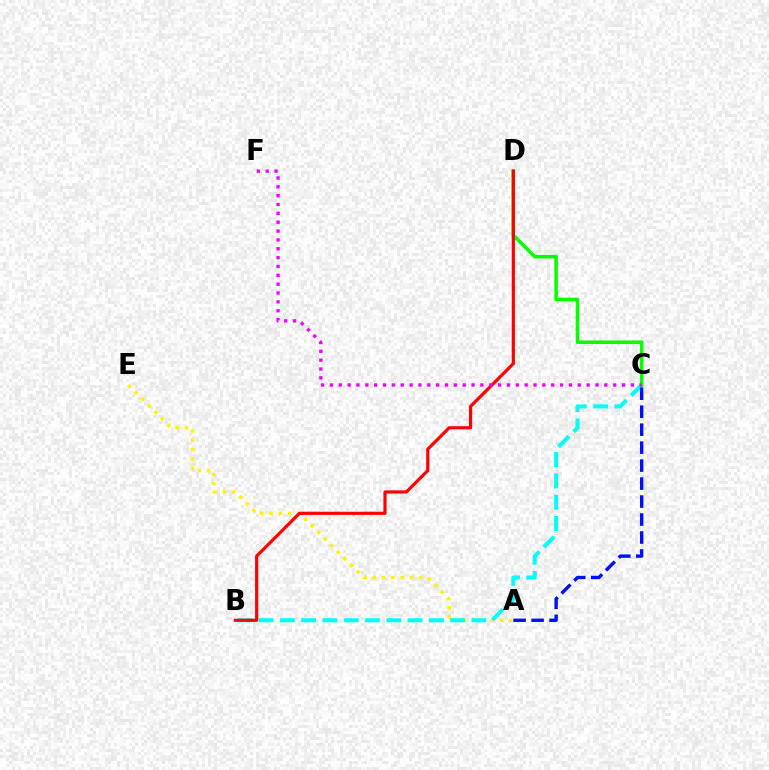{('A', 'E'): [{'color': '#fcf500', 'line_style': 'dotted', 'thickness': 2.52}], ('B', 'C'): [{'color': '#00fff6', 'line_style': 'dashed', 'thickness': 2.89}], ('A', 'C'): [{'color': '#0010ff', 'line_style': 'dashed', 'thickness': 2.44}], ('C', 'D'): [{'color': '#08ff00', 'line_style': 'solid', 'thickness': 2.54}], ('B', 'D'): [{'color': '#ff0000', 'line_style': 'solid', 'thickness': 2.28}], ('C', 'F'): [{'color': '#ee00ff', 'line_style': 'dotted', 'thickness': 2.41}]}